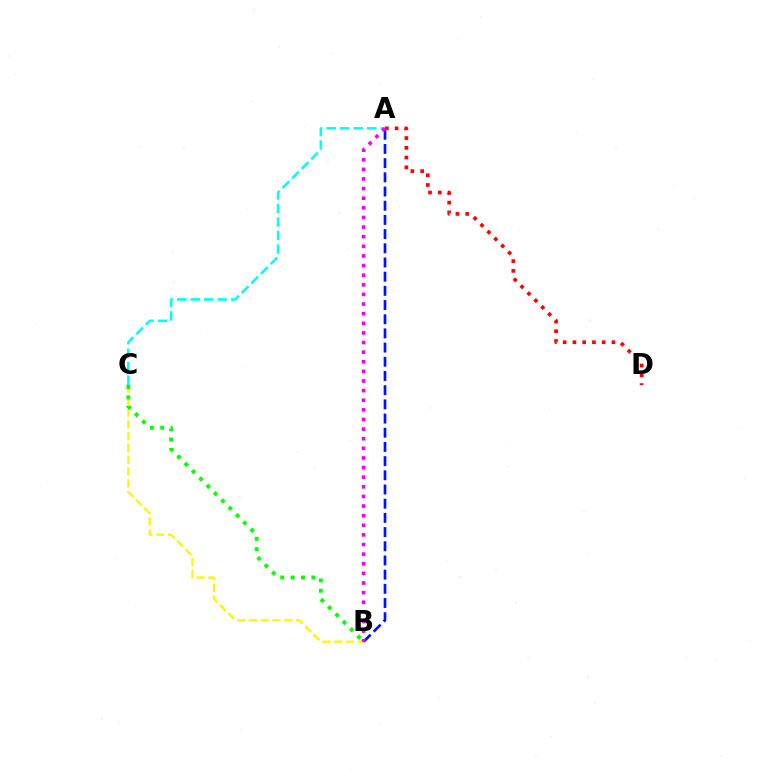{('B', 'C'): [{'color': '#fcf500', 'line_style': 'dashed', 'thickness': 1.6}, {'color': '#08ff00', 'line_style': 'dotted', 'thickness': 2.81}], ('A', 'C'): [{'color': '#00fff6', 'line_style': 'dashed', 'thickness': 1.84}], ('A', 'B'): [{'color': '#0010ff', 'line_style': 'dashed', 'thickness': 1.93}, {'color': '#ee00ff', 'line_style': 'dotted', 'thickness': 2.61}], ('A', 'D'): [{'color': '#ff0000', 'line_style': 'dotted', 'thickness': 2.65}]}